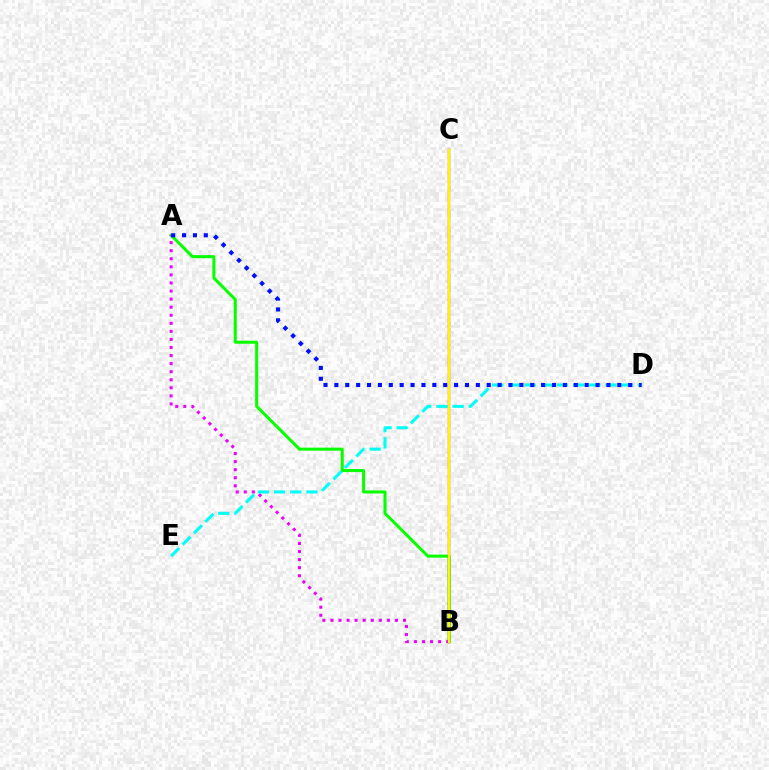{('A', 'B'): [{'color': '#08ff00', 'line_style': 'solid', 'thickness': 2.18}, {'color': '#ee00ff', 'line_style': 'dotted', 'thickness': 2.19}], ('D', 'E'): [{'color': '#00fff6', 'line_style': 'dashed', 'thickness': 2.2}], ('B', 'C'): [{'color': '#ff0000', 'line_style': 'solid', 'thickness': 1.64}, {'color': '#fcf500', 'line_style': 'solid', 'thickness': 1.61}], ('A', 'D'): [{'color': '#0010ff', 'line_style': 'dotted', 'thickness': 2.96}]}